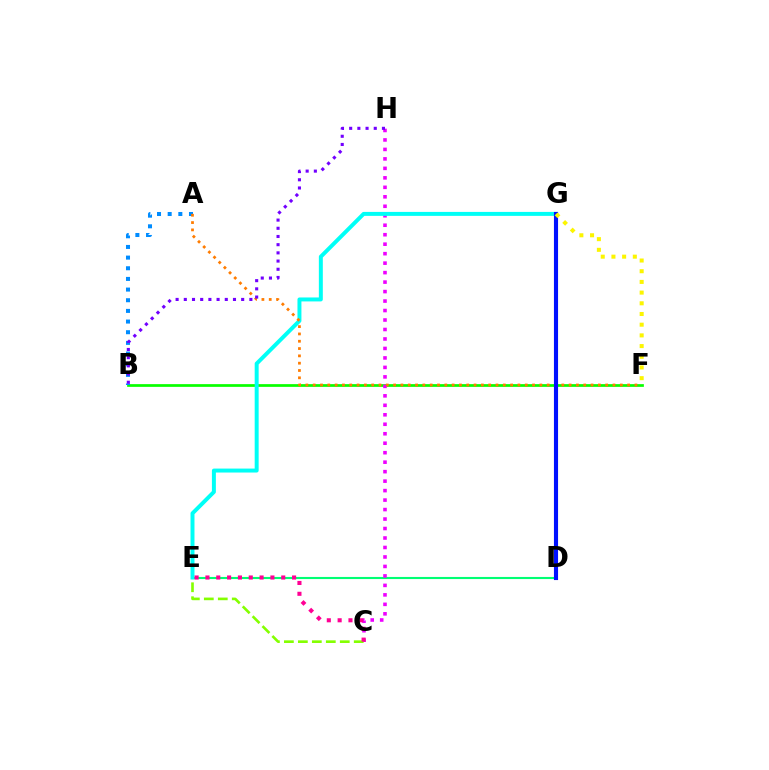{('B', 'F'): [{'color': '#08ff00', 'line_style': 'solid', 'thickness': 1.96}], ('A', 'B'): [{'color': '#008cff', 'line_style': 'dotted', 'thickness': 2.9}], ('D', 'E'): [{'color': '#00ff74', 'line_style': 'solid', 'thickness': 1.52}], ('C', 'H'): [{'color': '#ee00ff', 'line_style': 'dotted', 'thickness': 2.58}], ('C', 'E'): [{'color': '#84ff00', 'line_style': 'dashed', 'thickness': 1.9}, {'color': '#ff0094', 'line_style': 'dotted', 'thickness': 2.94}], ('D', 'G'): [{'color': '#ff0000', 'line_style': 'solid', 'thickness': 2.86}, {'color': '#0010ff', 'line_style': 'solid', 'thickness': 2.97}], ('E', 'G'): [{'color': '#00fff6', 'line_style': 'solid', 'thickness': 2.85}], ('A', 'F'): [{'color': '#ff7c00', 'line_style': 'dotted', 'thickness': 1.99}], ('B', 'H'): [{'color': '#7200ff', 'line_style': 'dotted', 'thickness': 2.23}], ('F', 'G'): [{'color': '#fcf500', 'line_style': 'dotted', 'thickness': 2.91}]}